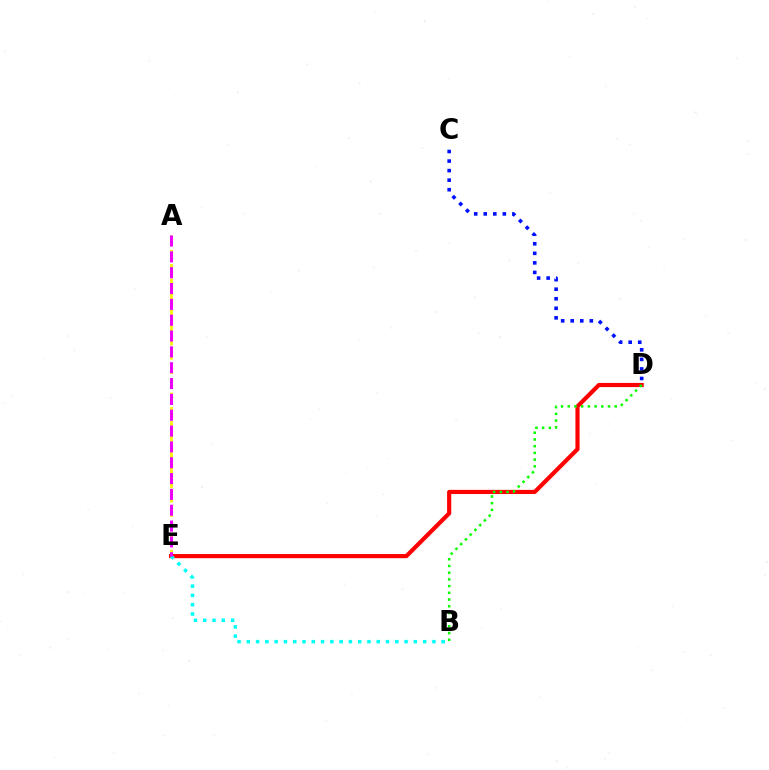{('A', 'E'): [{'color': '#fcf500', 'line_style': 'dashed', 'thickness': 1.94}, {'color': '#ee00ff', 'line_style': 'dashed', 'thickness': 2.15}], ('D', 'E'): [{'color': '#ff0000', 'line_style': 'solid', 'thickness': 2.99}], ('C', 'D'): [{'color': '#0010ff', 'line_style': 'dotted', 'thickness': 2.59}], ('B', 'E'): [{'color': '#00fff6', 'line_style': 'dotted', 'thickness': 2.52}], ('B', 'D'): [{'color': '#08ff00', 'line_style': 'dotted', 'thickness': 1.82}]}